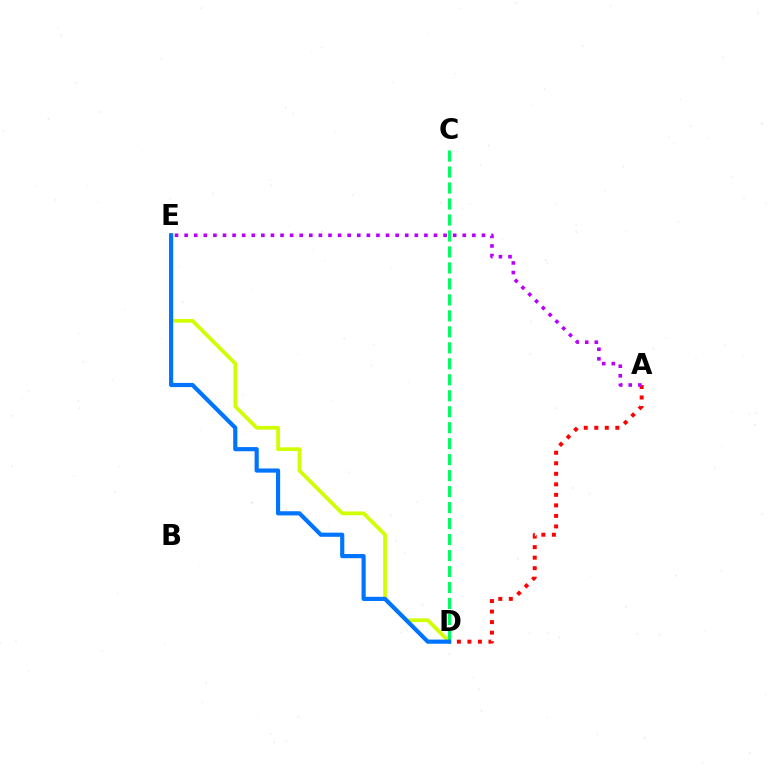{('D', 'E'): [{'color': '#d1ff00', 'line_style': 'solid', 'thickness': 2.69}, {'color': '#0074ff', 'line_style': 'solid', 'thickness': 3.0}], ('C', 'D'): [{'color': '#00ff5c', 'line_style': 'dashed', 'thickness': 2.17}], ('A', 'D'): [{'color': '#ff0000', 'line_style': 'dotted', 'thickness': 2.86}], ('A', 'E'): [{'color': '#b900ff', 'line_style': 'dotted', 'thickness': 2.61}]}